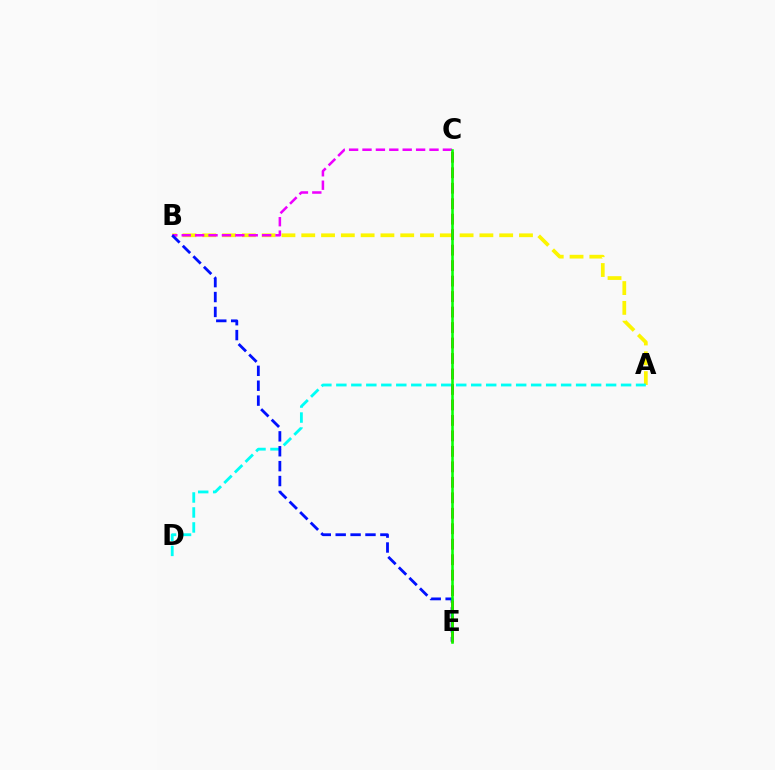{('A', 'B'): [{'color': '#fcf500', 'line_style': 'dashed', 'thickness': 2.69}], ('A', 'D'): [{'color': '#00fff6', 'line_style': 'dashed', 'thickness': 2.04}], ('B', 'C'): [{'color': '#ee00ff', 'line_style': 'dashed', 'thickness': 1.82}], ('B', 'E'): [{'color': '#0010ff', 'line_style': 'dashed', 'thickness': 2.02}], ('C', 'E'): [{'color': '#ff0000', 'line_style': 'dashed', 'thickness': 2.1}, {'color': '#08ff00', 'line_style': 'solid', 'thickness': 1.86}]}